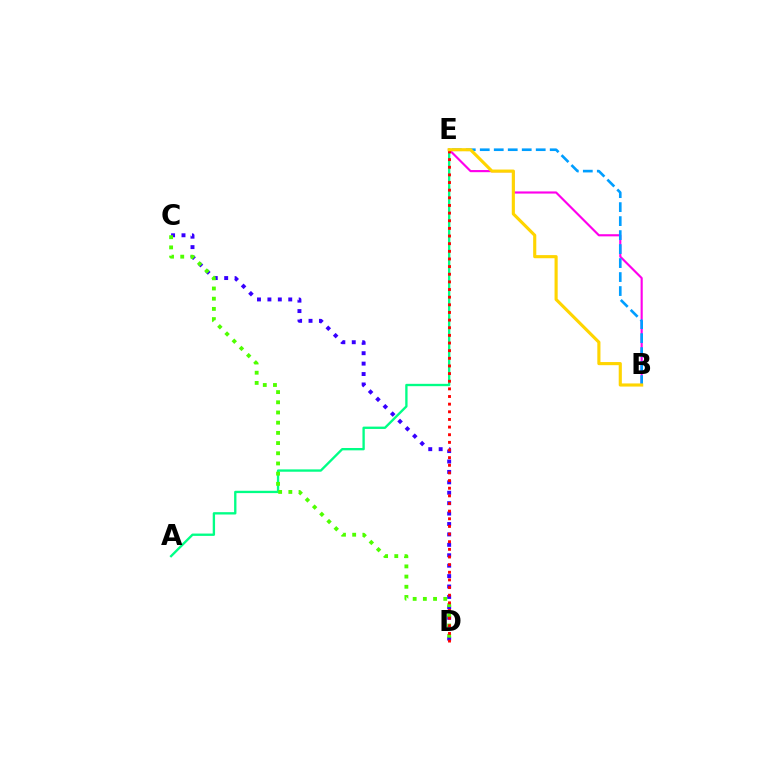{('C', 'D'): [{'color': '#3700ff', 'line_style': 'dotted', 'thickness': 2.83}, {'color': '#4fff00', 'line_style': 'dotted', 'thickness': 2.77}], ('B', 'E'): [{'color': '#ff00ed', 'line_style': 'solid', 'thickness': 1.54}, {'color': '#009eff', 'line_style': 'dashed', 'thickness': 1.9}, {'color': '#ffd500', 'line_style': 'solid', 'thickness': 2.26}], ('A', 'E'): [{'color': '#00ff86', 'line_style': 'solid', 'thickness': 1.69}], ('D', 'E'): [{'color': '#ff0000', 'line_style': 'dotted', 'thickness': 2.08}]}